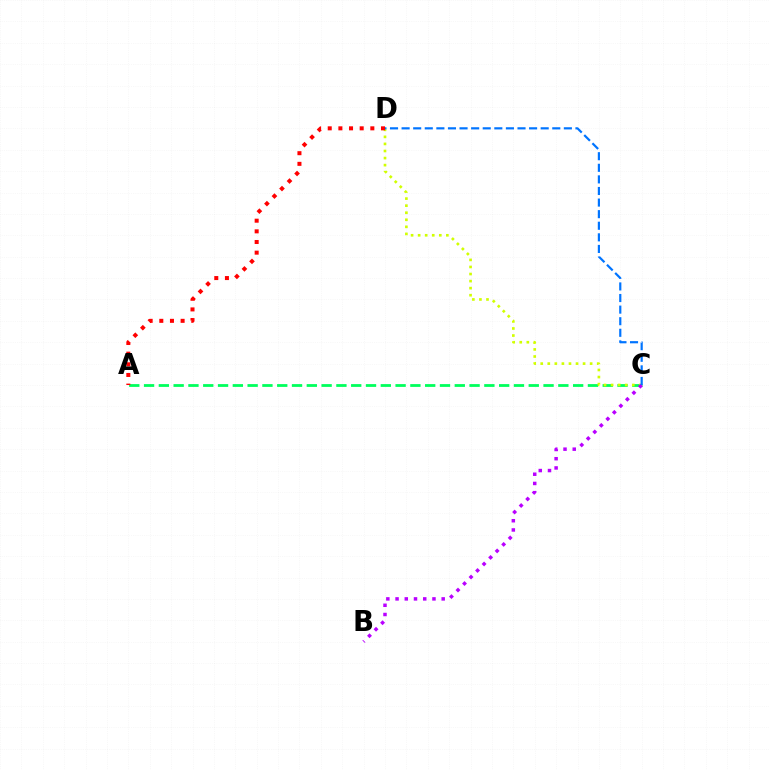{('A', 'C'): [{'color': '#00ff5c', 'line_style': 'dashed', 'thickness': 2.01}], ('C', 'D'): [{'color': '#d1ff00', 'line_style': 'dotted', 'thickness': 1.92}, {'color': '#0074ff', 'line_style': 'dashed', 'thickness': 1.57}], ('B', 'C'): [{'color': '#b900ff', 'line_style': 'dotted', 'thickness': 2.51}], ('A', 'D'): [{'color': '#ff0000', 'line_style': 'dotted', 'thickness': 2.89}]}